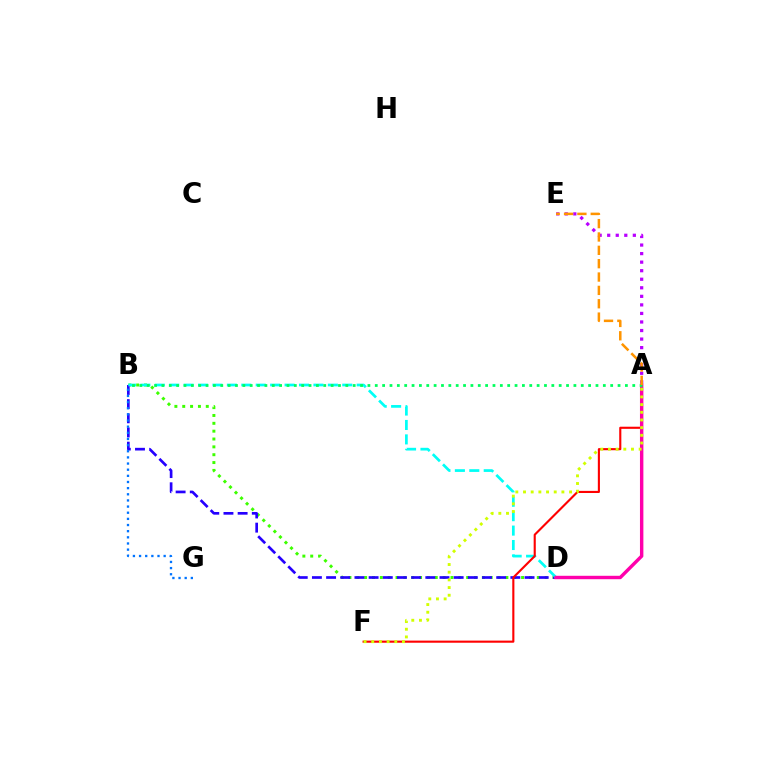{('B', 'D'): [{'color': '#3dff00', 'line_style': 'dotted', 'thickness': 2.13}, {'color': '#2500ff', 'line_style': 'dashed', 'thickness': 1.93}, {'color': '#00fff6', 'line_style': 'dashed', 'thickness': 1.96}], ('A', 'F'): [{'color': '#ff0000', 'line_style': 'solid', 'thickness': 1.53}, {'color': '#d1ff00', 'line_style': 'dotted', 'thickness': 2.09}], ('A', 'D'): [{'color': '#ff00ac', 'line_style': 'solid', 'thickness': 2.46}], ('A', 'B'): [{'color': '#00ff5c', 'line_style': 'dotted', 'thickness': 2.0}], ('A', 'E'): [{'color': '#b900ff', 'line_style': 'dotted', 'thickness': 2.32}, {'color': '#ff9400', 'line_style': 'dashed', 'thickness': 1.81}], ('B', 'G'): [{'color': '#0074ff', 'line_style': 'dotted', 'thickness': 1.67}]}